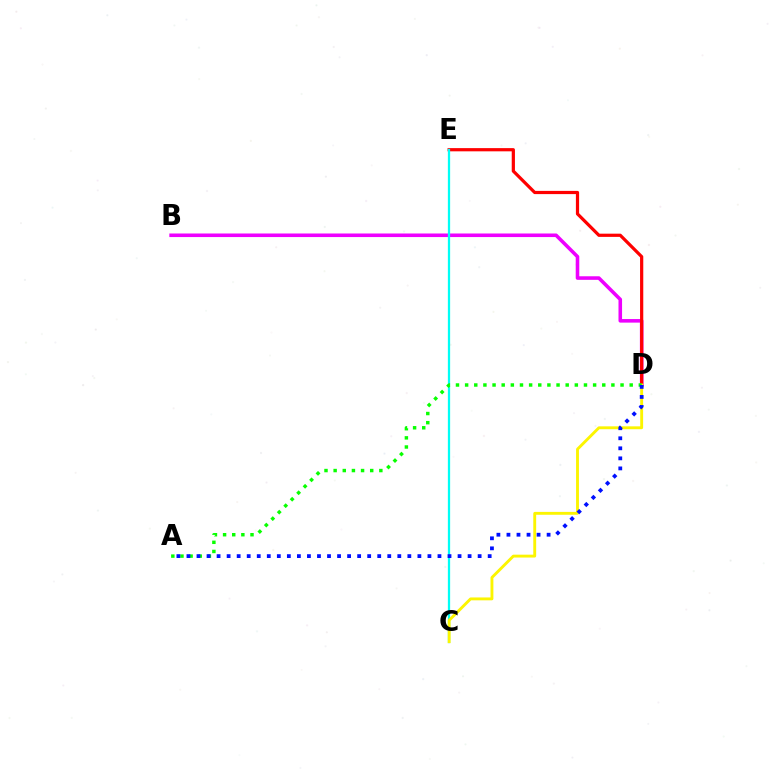{('B', 'D'): [{'color': '#ee00ff', 'line_style': 'solid', 'thickness': 2.57}], ('D', 'E'): [{'color': '#ff0000', 'line_style': 'solid', 'thickness': 2.31}], ('C', 'E'): [{'color': '#00fff6', 'line_style': 'solid', 'thickness': 1.63}], ('C', 'D'): [{'color': '#fcf500', 'line_style': 'solid', 'thickness': 2.07}], ('A', 'D'): [{'color': '#08ff00', 'line_style': 'dotted', 'thickness': 2.48}, {'color': '#0010ff', 'line_style': 'dotted', 'thickness': 2.73}]}